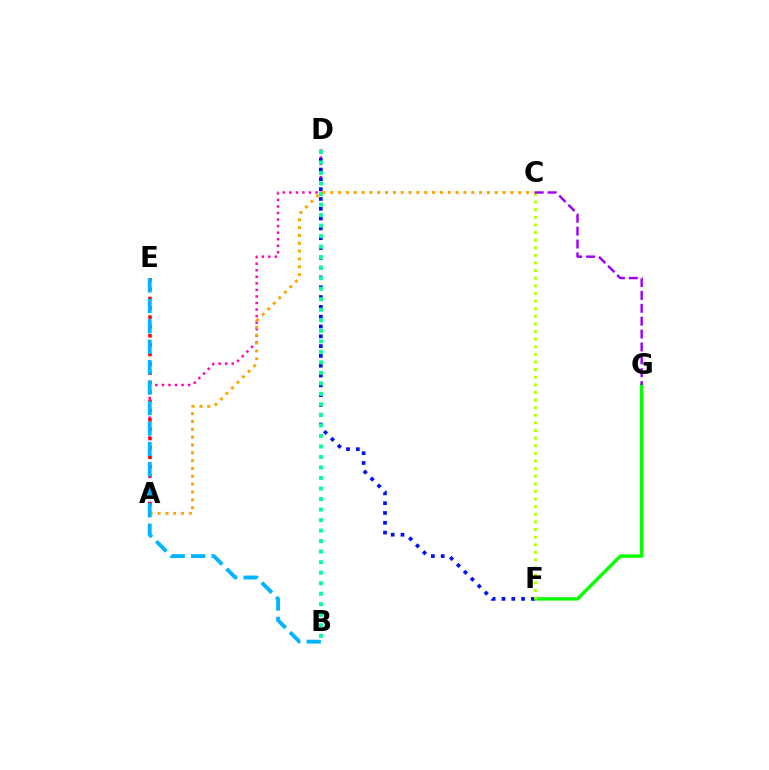{('A', 'D'): [{'color': '#ff00bd', 'line_style': 'dotted', 'thickness': 1.78}], ('F', 'G'): [{'color': '#08ff00', 'line_style': 'solid', 'thickness': 2.44}], ('D', 'F'): [{'color': '#0010ff', 'line_style': 'dotted', 'thickness': 2.67}], ('B', 'D'): [{'color': '#00ff9d', 'line_style': 'dotted', 'thickness': 2.86}], ('C', 'F'): [{'color': '#b3ff00', 'line_style': 'dotted', 'thickness': 2.07}], ('A', 'E'): [{'color': '#ff0000', 'line_style': 'dotted', 'thickness': 2.54}], ('A', 'C'): [{'color': '#ffa500', 'line_style': 'dotted', 'thickness': 2.13}], ('B', 'E'): [{'color': '#00b5ff', 'line_style': 'dashed', 'thickness': 2.78}], ('C', 'G'): [{'color': '#9b00ff', 'line_style': 'dashed', 'thickness': 1.75}]}